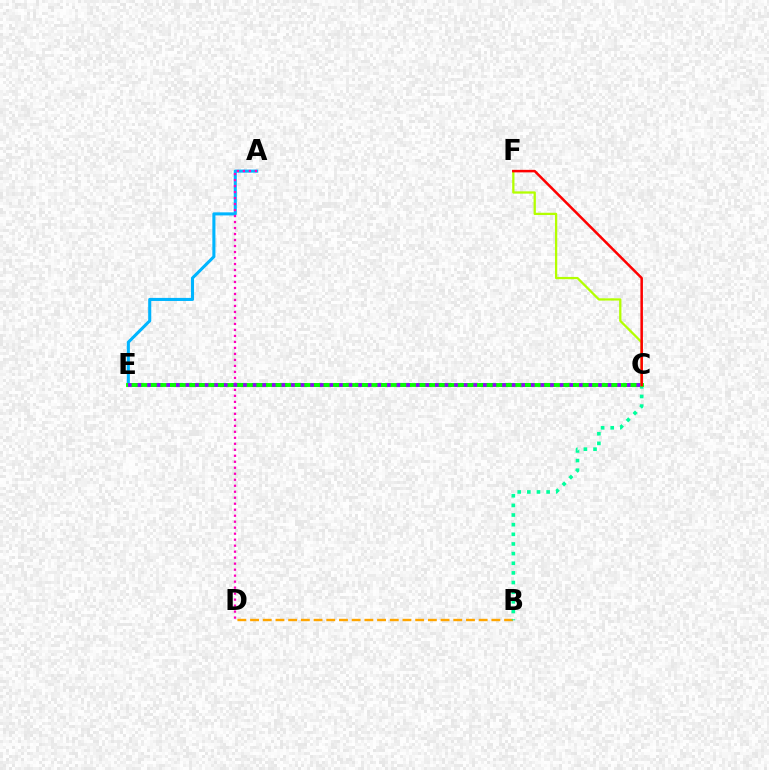{('B', 'D'): [{'color': '#ffa500', 'line_style': 'dashed', 'thickness': 1.73}], ('A', 'E'): [{'color': '#00b5ff', 'line_style': 'solid', 'thickness': 2.21}], ('C', 'E'): [{'color': '#0010ff', 'line_style': 'dashed', 'thickness': 2.8}, {'color': '#08ff00', 'line_style': 'solid', 'thickness': 2.79}, {'color': '#9b00ff', 'line_style': 'dotted', 'thickness': 2.61}], ('B', 'C'): [{'color': '#00ff9d', 'line_style': 'dotted', 'thickness': 2.62}], ('A', 'D'): [{'color': '#ff00bd', 'line_style': 'dotted', 'thickness': 1.63}], ('C', 'F'): [{'color': '#b3ff00', 'line_style': 'solid', 'thickness': 1.64}, {'color': '#ff0000', 'line_style': 'solid', 'thickness': 1.82}]}